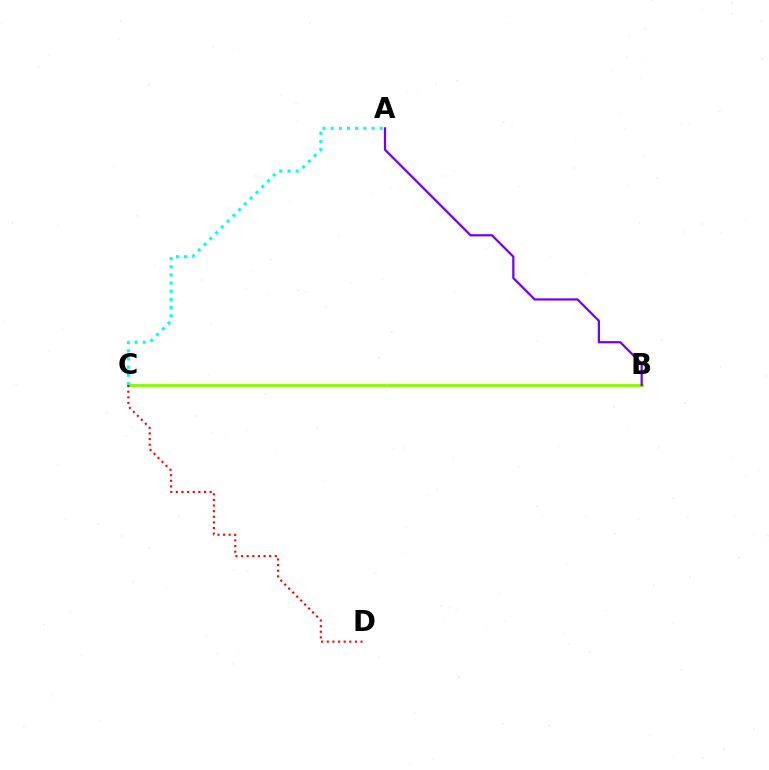{('B', 'C'): [{'color': '#84ff00', 'line_style': 'solid', 'thickness': 2.06}], ('A', 'B'): [{'color': '#7200ff', 'line_style': 'solid', 'thickness': 1.61}], ('C', 'D'): [{'color': '#ff0000', 'line_style': 'dotted', 'thickness': 1.53}], ('A', 'C'): [{'color': '#00fff6', 'line_style': 'dotted', 'thickness': 2.22}]}